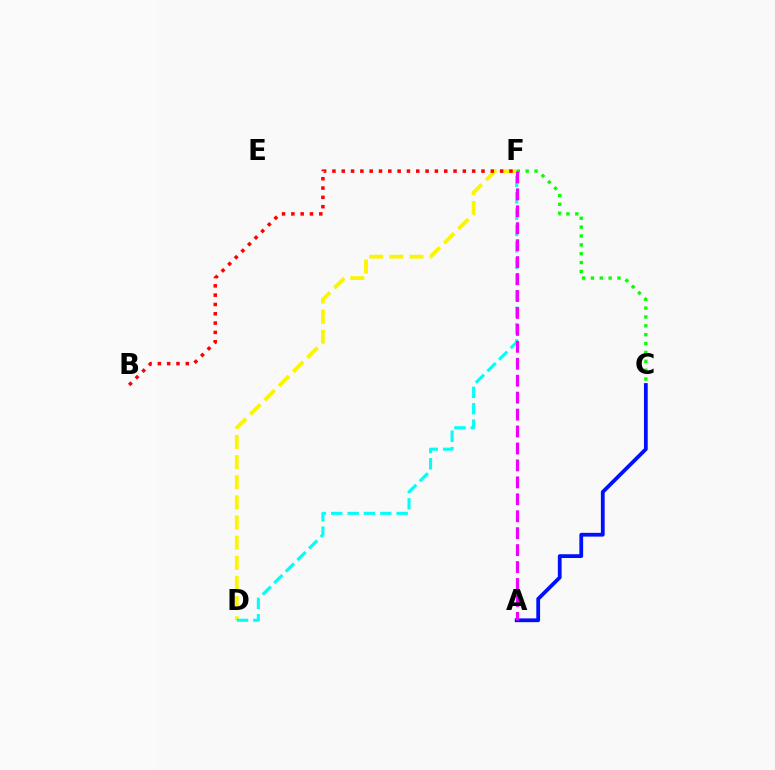{('A', 'C'): [{'color': '#0010ff', 'line_style': 'solid', 'thickness': 2.71}], ('D', 'F'): [{'color': '#fcf500', 'line_style': 'dashed', 'thickness': 2.74}, {'color': '#00fff6', 'line_style': 'dashed', 'thickness': 2.22}], ('C', 'F'): [{'color': '#08ff00', 'line_style': 'dotted', 'thickness': 2.41}], ('B', 'F'): [{'color': '#ff0000', 'line_style': 'dotted', 'thickness': 2.53}], ('A', 'F'): [{'color': '#ee00ff', 'line_style': 'dashed', 'thickness': 2.3}]}